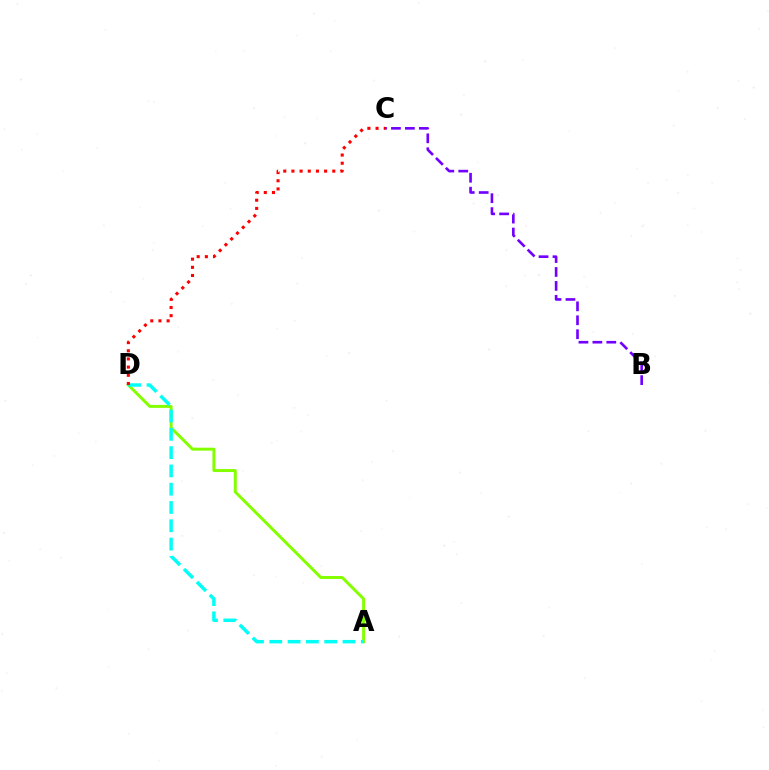{('A', 'D'): [{'color': '#84ff00', 'line_style': 'solid', 'thickness': 2.14}, {'color': '#00fff6', 'line_style': 'dashed', 'thickness': 2.49}], ('B', 'C'): [{'color': '#7200ff', 'line_style': 'dashed', 'thickness': 1.89}], ('C', 'D'): [{'color': '#ff0000', 'line_style': 'dotted', 'thickness': 2.22}]}